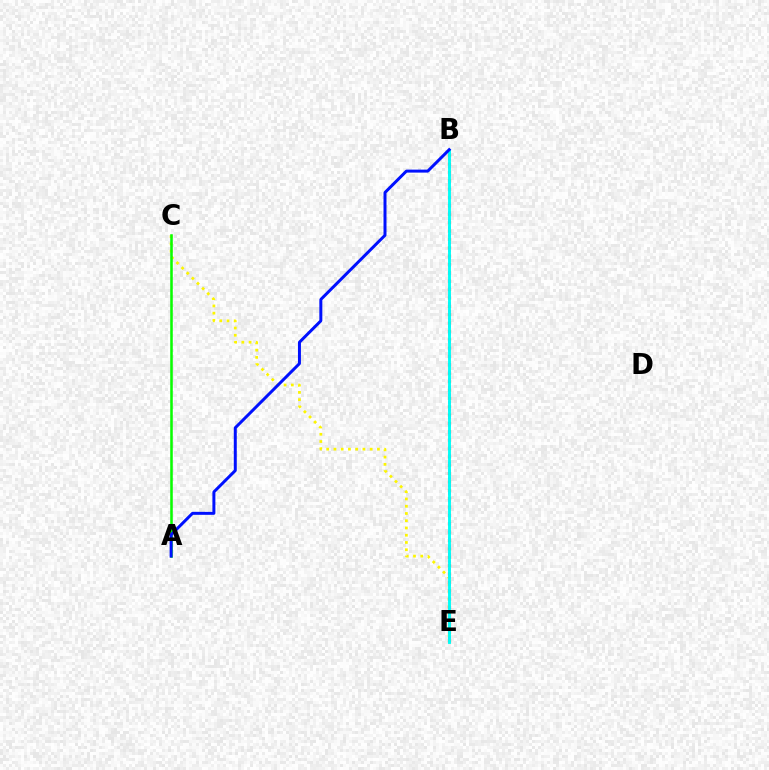{('C', 'E'): [{'color': '#fcf500', 'line_style': 'dotted', 'thickness': 1.97}], ('B', 'E'): [{'color': '#ff0000', 'line_style': 'dotted', 'thickness': 2.27}, {'color': '#ee00ff', 'line_style': 'dotted', 'thickness': 2.06}, {'color': '#00fff6', 'line_style': 'solid', 'thickness': 2.08}], ('A', 'C'): [{'color': '#08ff00', 'line_style': 'solid', 'thickness': 1.84}], ('A', 'B'): [{'color': '#0010ff', 'line_style': 'solid', 'thickness': 2.15}]}